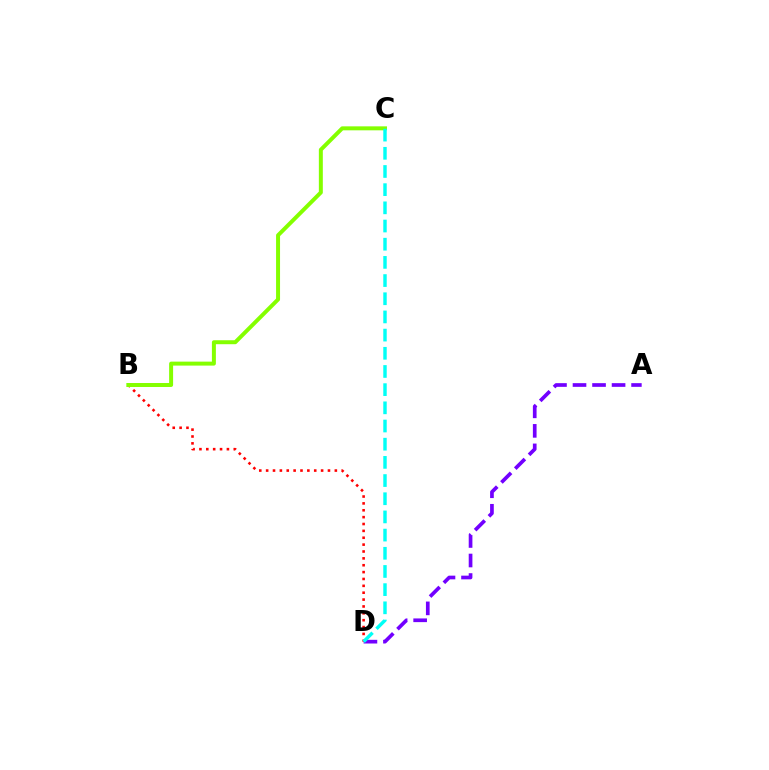{('A', 'D'): [{'color': '#7200ff', 'line_style': 'dashed', 'thickness': 2.65}], ('B', 'D'): [{'color': '#ff0000', 'line_style': 'dotted', 'thickness': 1.87}], ('B', 'C'): [{'color': '#84ff00', 'line_style': 'solid', 'thickness': 2.86}], ('C', 'D'): [{'color': '#00fff6', 'line_style': 'dashed', 'thickness': 2.47}]}